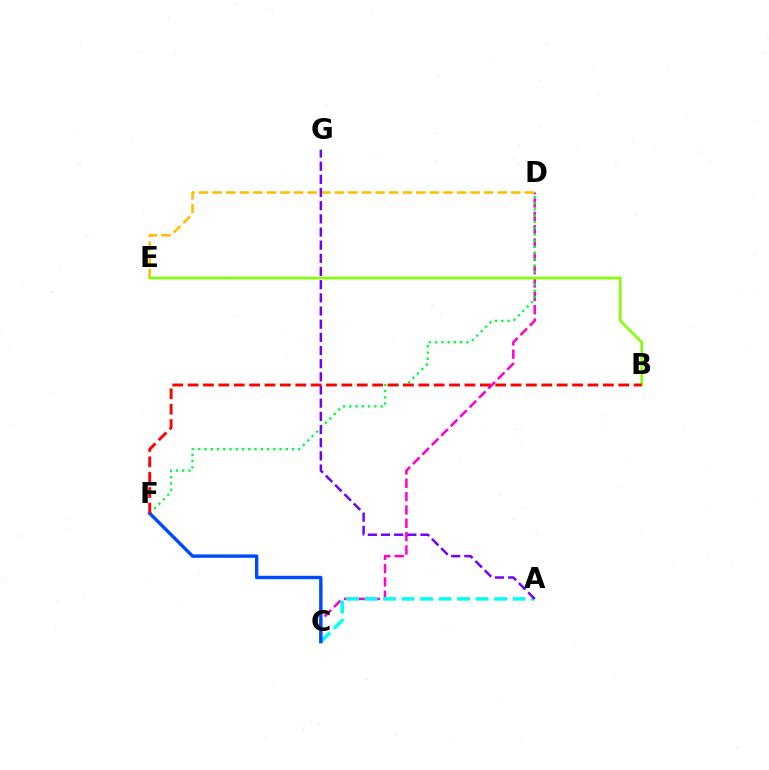{('C', 'D'): [{'color': '#ff00cf', 'line_style': 'dashed', 'thickness': 1.81}], ('D', 'F'): [{'color': '#00ff39', 'line_style': 'dotted', 'thickness': 1.7}], ('D', 'E'): [{'color': '#ffbd00', 'line_style': 'dashed', 'thickness': 1.84}], ('A', 'C'): [{'color': '#00fff6', 'line_style': 'dashed', 'thickness': 2.51}], ('A', 'G'): [{'color': '#7200ff', 'line_style': 'dashed', 'thickness': 1.79}], ('B', 'E'): [{'color': '#84ff00', 'line_style': 'solid', 'thickness': 1.89}], ('C', 'F'): [{'color': '#004bff', 'line_style': 'solid', 'thickness': 2.45}], ('B', 'F'): [{'color': '#ff0000', 'line_style': 'dashed', 'thickness': 2.09}]}